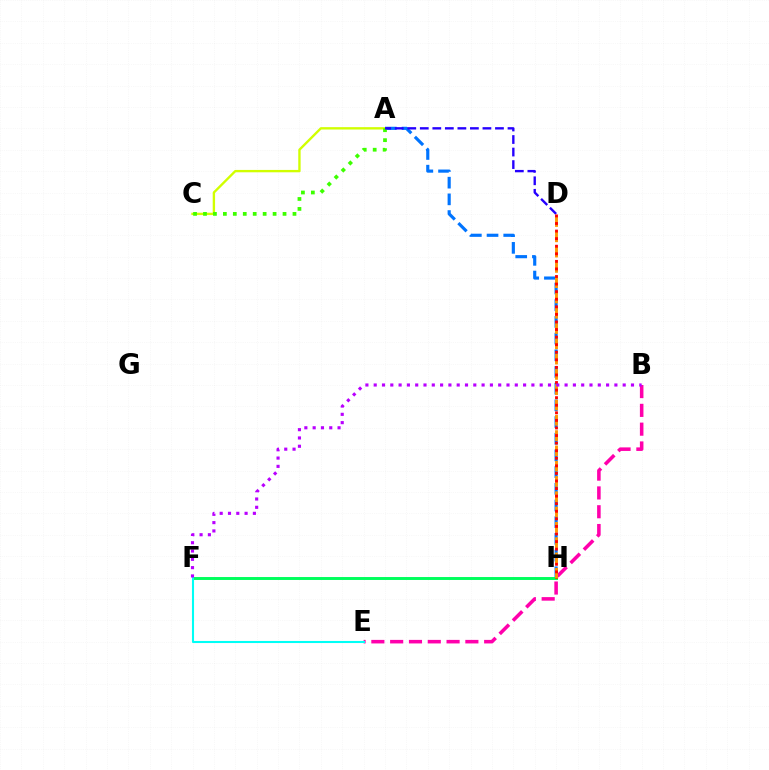{('A', 'H'): [{'color': '#0074ff', 'line_style': 'dashed', 'thickness': 2.27}], ('B', 'E'): [{'color': '#ff00ac', 'line_style': 'dashed', 'thickness': 2.55}], ('F', 'H'): [{'color': '#00ff5c', 'line_style': 'solid', 'thickness': 2.11}], ('A', 'C'): [{'color': '#d1ff00', 'line_style': 'solid', 'thickness': 1.7}, {'color': '#3dff00', 'line_style': 'dotted', 'thickness': 2.7}], ('E', 'F'): [{'color': '#00fff6', 'line_style': 'solid', 'thickness': 1.5}], ('D', 'H'): [{'color': '#ff9400', 'line_style': 'dashed', 'thickness': 2.08}, {'color': '#ff0000', 'line_style': 'dotted', 'thickness': 2.06}], ('A', 'D'): [{'color': '#2500ff', 'line_style': 'dashed', 'thickness': 1.7}], ('B', 'F'): [{'color': '#b900ff', 'line_style': 'dotted', 'thickness': 2.25}]}